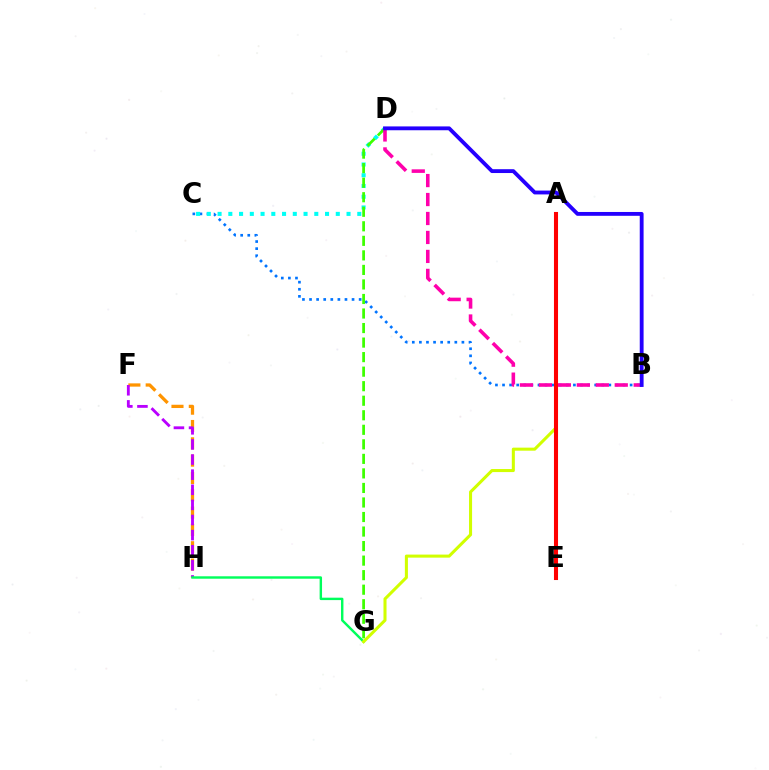{('B', 'C'): [{'color': '#0074ff', 'line_style': 'dotted', 'thickness': 1.93}], ('F', 'H'): [{'color': '#ff9400', 'line_style': 'dashed', 'thickness': 2.35}, {'color': '#b900ff', 'line_style': 'dashed', 'thickness': 2.05}], ('G', 'H'): [{'color': '#00ff5c', 'line_style': 'solid', 'thickness': 1.74}], ('C', 'D'): [{'color': '#00fff6', 'line_style': 'dotted', 'thickness': 2.92}], ('D', 'G'): [{'color': '#3dff00', 'line_style': 'dashed', 'thickness': 1.97}], ('A', 'G'): [{'color': '#d1ff00', 'line_style': 'solid', 'thickness': 2.2}], ('B', 'D'): [{'color': '#ff00ac', 'line_style': 'dashed', 'thickness': 2.58}, {'color': '#2500ff', 'line_style': 'solid', 'thickness': 2.77}], ('A', 'E'): [{'color': '#ff0000', 'line_style': 'solid', 'thickness': 2.93}]}